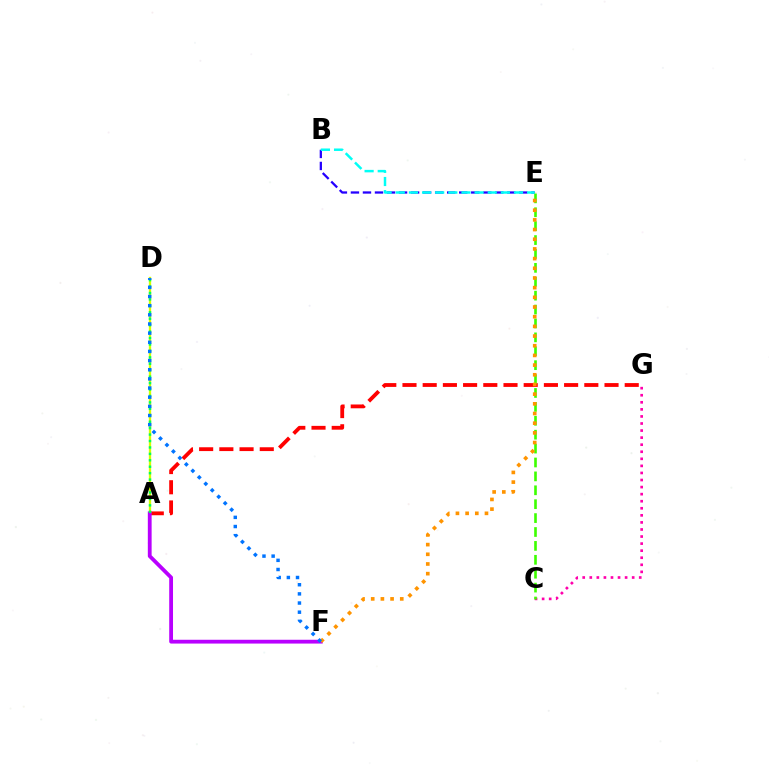{('C', 'G'): [{'color': '#ff00ac', 'line_style': 'dotted', 'thickness': 1.92}], ('A', 'G'): [{'color': '#ff0000', 'line_style': 'dashed', 'thickness': 2.74}], ('B', 'E'): [{'color': '#2500ff', 'line_style': 'dashed', 'thickness': 1.63}, {'color': '#00fff6', 'line_style': 'dashed', 'thickness': 1.78}], ('C', 'E'): [{'color': '#3dff00', 'line_style': 'dashed', 'thickness': 1.89}], ('A', 'D'): [{'color': '#d1ff00', 'line_style': 'solid', 'thickness': 1.66}, {'color': '#00ff5c', 'line_style': 'dotted', 'thickness': 1.75}], ('A', 'F'): [{'color': '#b900ff', 'line_style': 'solid', 'thickness': 2.74}], ('E', 'F'): [{'color': '#ff9400', 'line_style': 'dotted', 'thickness': 2.63}], ('D', 'F'): [{'color': '#0074ff', 'line_style': 'dotted', 'thickness': 2.49}]}